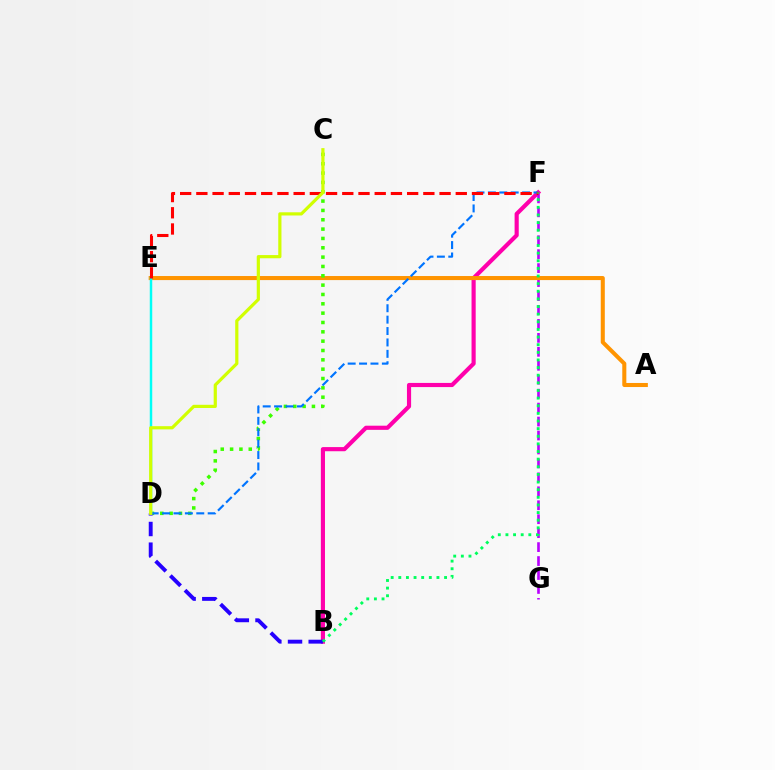{('B', 'F'): [{'color': '#ff00ac', 'line_style': 'solid', 'thickness': 2.99}, {'color': '#00ff5c', 'line_style': 'dotted', 'thickness': 2.07}], ('F', 'G'): [{'color': '#b900ff', 'line_style': 'dashed', 'thickness': 1.9}], ('A', 'E'): [{'color': '#ff9400', 'line_style': 'solid', 'thickness': 2.92}], ('C', 'D'): [{'color': '#3dff00', 'line_style': 'dotted', 'thickness': 2.54}, {'color': '#d1ff00', 'line_style': 'solid', 'thickness': 2.3}], ('B', 'D'): [{'color': '#2500ff', 'line_style': 'dashed', 'thickness': 2.81}], ('D', 'F'): [{'color': '#0074ff', 'line_style': 'dashed', 'thickness': 1.55}], ('D', 'E'): [{'color': '#00fff6', 'line_style': 'solid', 'thickness': 1.77}], ('E', 'F'): [{'color': '#ff0000', 'line_style': 'dashed', 'thickness': 2.2}]}